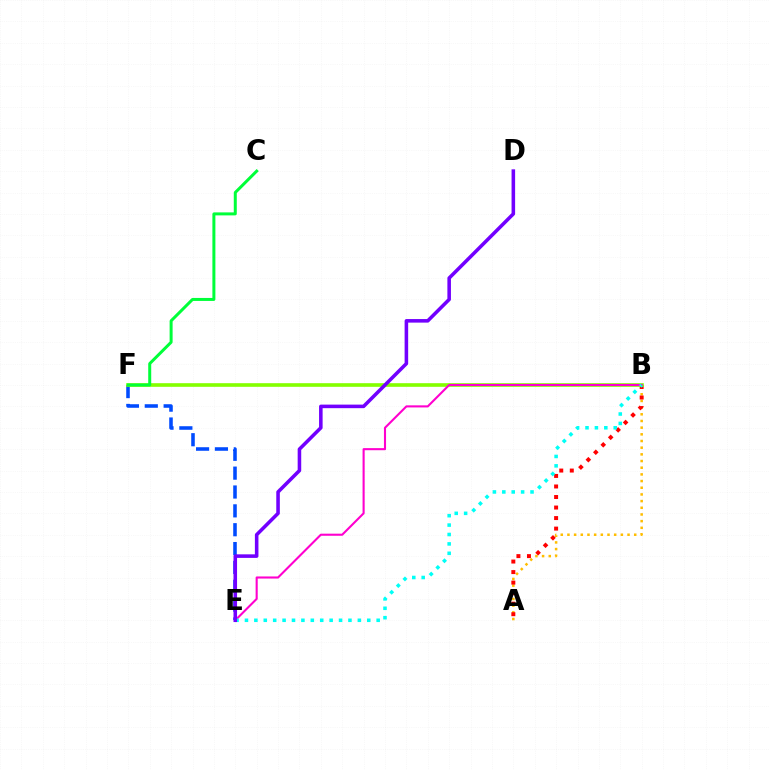{('A', 'B'): [{'color': '#ffbd00', 'line_style': 'dotted', 'thickness': 1.81}, {'color': '#ff0000', 'line_style': 'dotted', 'thickness': 2.86}], ('E', 'F'): [{'color': '#004bff', 'line_style': 'dashed', 'thickness': 2.56}], ('B', 'F'): [{'color': '#84ff00', 'line_style': 'solid', 'thickness': 2.61}], ('B', 'E'): [{'color': '#ff00cf', 'line_style': 'solid', 'thickness': 1.51}, {'color': '#00fff6', 'line_style': 'dotted', 'thickness': 2.56}], ('C', 'F'): [{'color': '#00ff39', 'line_style': 'solid', 'thickness': 2.16}], ('D', 'E'): [{'color': '#7200ff', 'line_style': 'solid', 'thickness': 2.56}]}